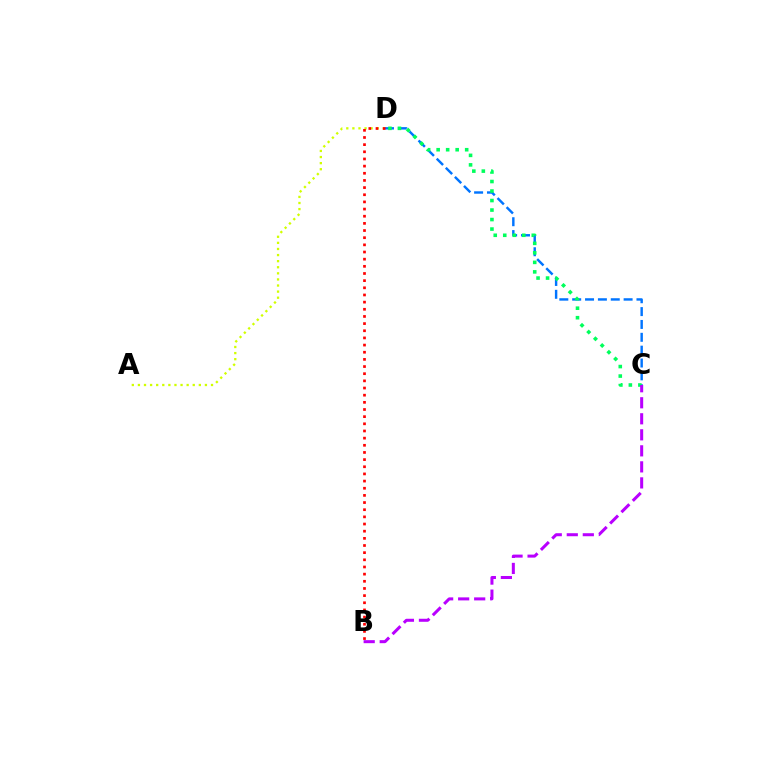{('A', 'D'): [{'color': '#d1ff00', 'line_style': 'dotted', 'thickness': 1.66}], ('C', 'D'): [{'color': '#0074ff', 'line_style': 'dashed', 'thickness': 1.75}, {'color': '#00ff5c', 'line_style': 'dotted', 'thickness': 2.58}], ('B', 'D'): [{'color': '#ff0000', 'line_style': 'dotted', 'thickness': 1.94}], ('B', 'C'): [{'color': '#b900ff', 'line_style': 'dashed', 'thickness': 2.18}]}